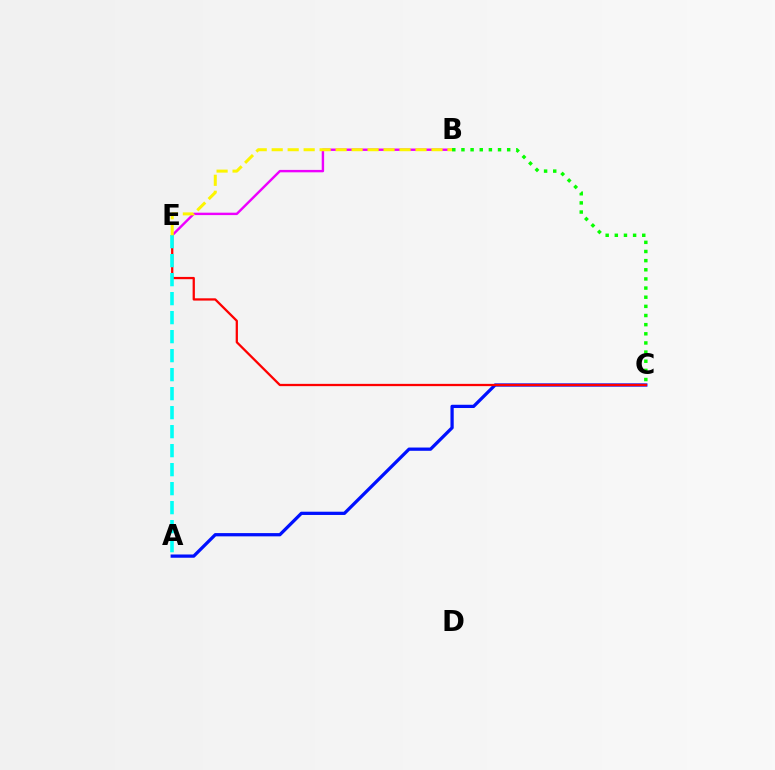{('A', 'C'): [{'color': '#0010ff', 'line_style': 'solid', 'thickness': 2.34}], ('C', 'E'): [{'color': '#ff0000', 'line_style': 'solid', 'thickness': 1.64}], ('B', 'E'): [{'color': '#ee00ff', 'line_style': 'solid', 'thickness': 1.73}, {'color': '#fcf500', 'line_style': 'dashed', 'thickness': 2.17}], ('A', 'E'): [{'color': '#00fff6', 'line_style': 'dashed', 'thickness': 2.58}], ('B', 'C'): [{'color': '#08ff00', 'line_style': 'dotted', 'thickness': 2.48}]}